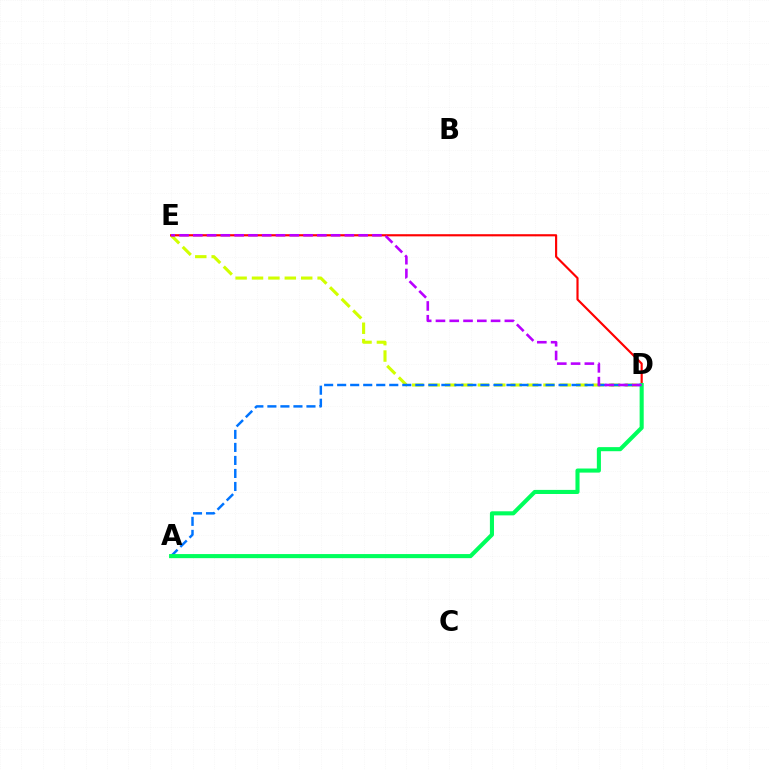{('D', 'E'): [{'color': '#d1ff00', 'line_style': 'dashed', 'thickness': 2.23}, {'color': '#ff0000', 'line_style': 'solid', 'thickness': 1.55}, {'color': '#b900ff', 'line_style': 'dashed', 'thickness': 1.87}], ('A', 'D'): [{'color': '#0074ff', 'line_style': 'dashed', 'thickness': 1.77}, {'color': '#00ff5c', 'line_style': 'solid', 'thickness': 2.94}]}